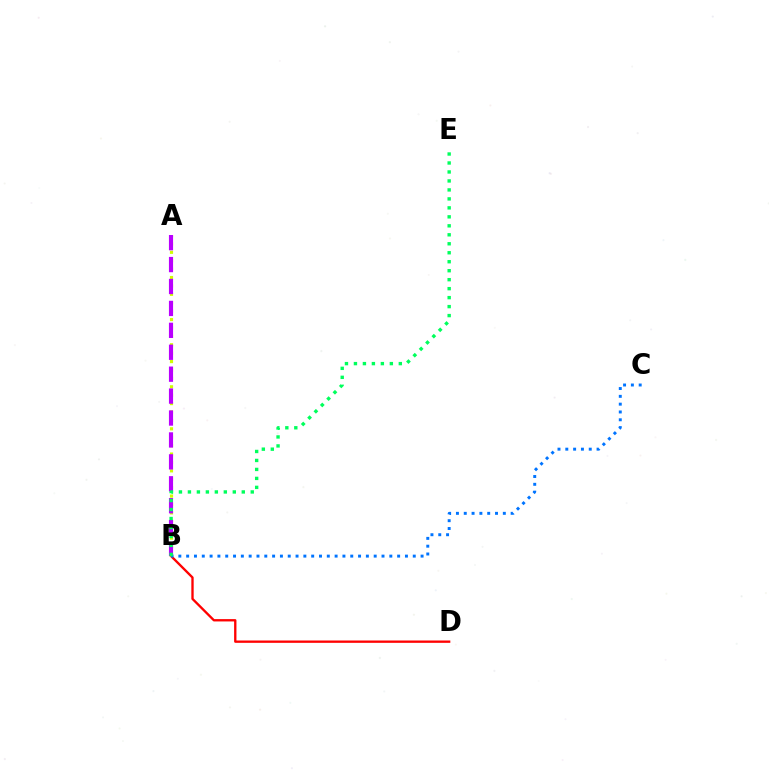{('B', 'D'): [{'color': '#ff0000', 'line_style': 'solid', 'thickness': 1.68}], ('A', 'B'): [{'color': '#d1ff00', 'line_style': 'dotted', 'thickness': 2.28}, {'color': '#b900ff', 'line_style': 'dashed', 'thickness': 2.98}], ('B', 'C'): [{'color': '#0074ff', 'line_style': 'dotted', 'thickness': 2.12}], ('B', 'E'): [{'color': '#00ff5c', 'line_style': 'dotted', 'thickness': 2.44}]}